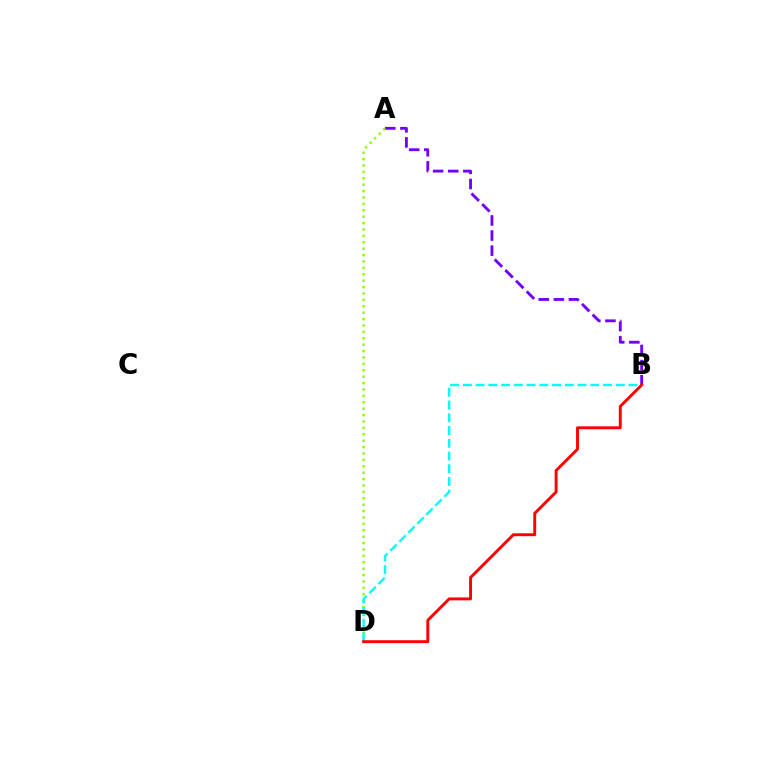{('A', 'B'): [{'color': '#7200ff', 'line_style': 'dashed', 'thickness': 2.05}], ('A', 'D'): [{'color': '#84ff00', 'line_style': 'dotted', 'thickness': 1.74}], ('B', 'D'): [{'color': '#00fff6', 'line_style': 'dashed', 'thickness': 1.73}, {'color': '#ff0000', 'line_style': 'solid', 'thickness': 2.09}]}